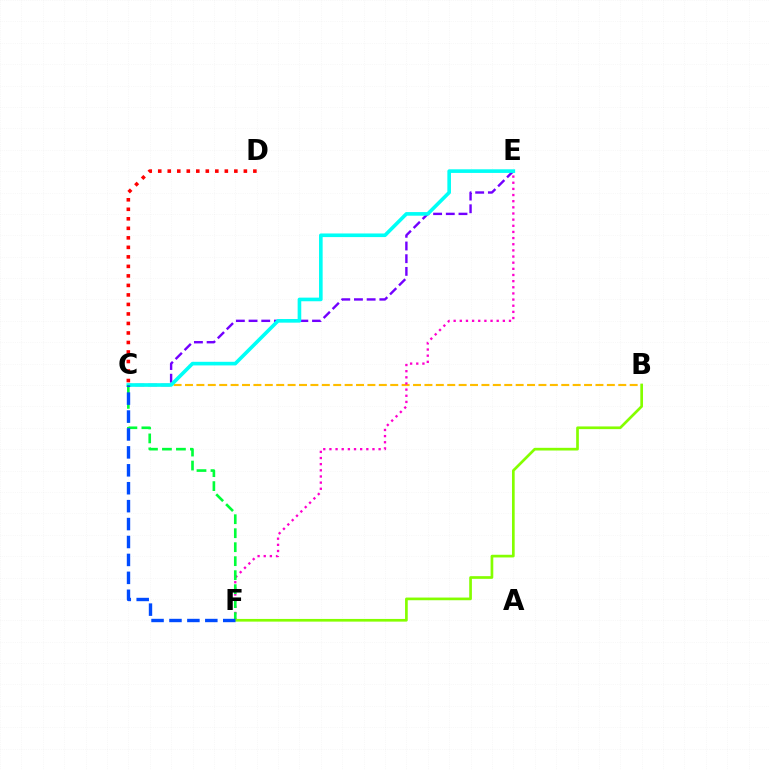{('B', 'C'): [{'color': '#ffbd00', 'line_style': 'dashed', 'thickness': 1.55}], ('C', 'E'): [{'color': '#7200ff', 'line_style': 'dashed', 'thickness': 1.72}, {'color': '#00fff6', 'line_style': 'solid', 'thickness': 2.61}], ('E', 'F'): [{'color': '#ff00cf', 'line_style': 'dotted', 'thickness': 1.67}], ('C', 'F'): [{'color': '#00ff39', 'line_style': 'dashed', 'thickness': 1.9}, {'color': '#004bff', 'line_style': 'dashed', 'thickness': 2.43}], ('C', 'D'): [{'color': '#ff0000', 'line_style': 'dotted', 'thickness': 2.58}], ('B', 'F'): [{'color': '#84ff00', 'line_style': 'solid', 'thickness': 1.94}]}